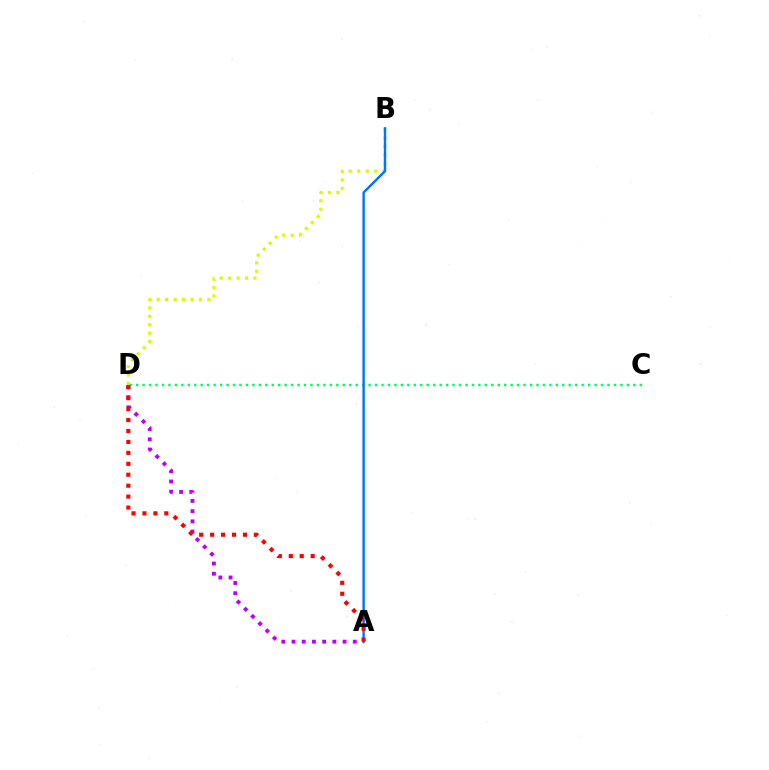{('A', 'D'): [{'color': '#b900ff', 'line_style': 'dotted', 'thickness': 2.77}, {'color': '#ff0000', 'line_style': 'dotted', 'thickness': 2.97}], ('B', 'D'): [{'color': '#d1ff00', 'line_style': 'dotted', 'thickness': 2.29}], ('C', 'D'): [{'color': '#00ff5c', 'line_style': 'dotted', 'thickness': 1.75}], ('A', 'B'): [{'color': '#0074ff', 'line_style': 'solid', 'thickness': 1.75}]}